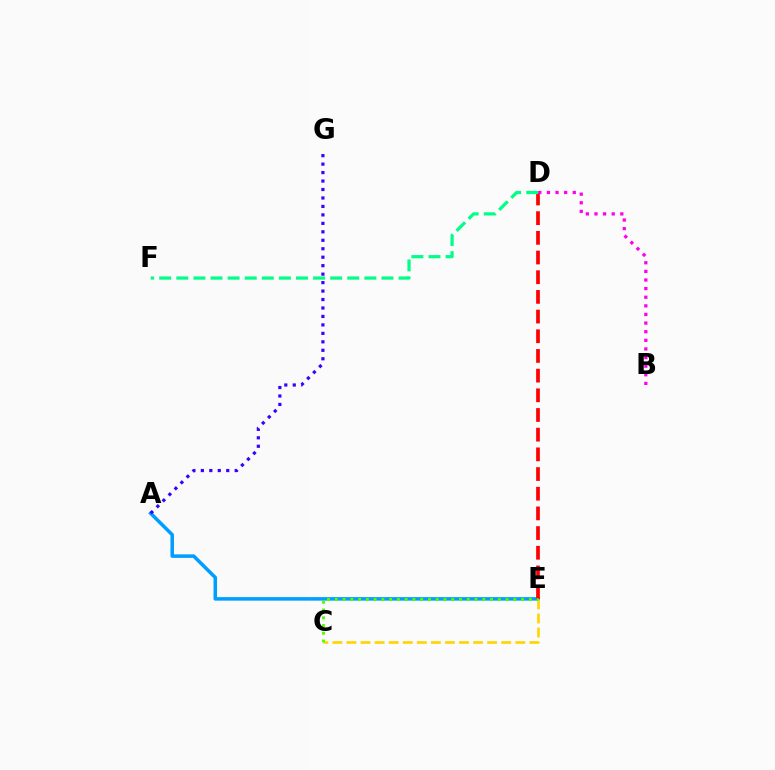{('A', 'E'): [{'color': '#009eff', 'line_style': 'solid', 'thickness': 2.54}], ('D', 'E'): [{'color': '#ff0000', 'line_style': 'dashed', 'thickness': 2.67}], ('C', 'E'): [{'color': '#ffd500', 'line_style': 'dashed', 'thickness': 1.91}, {'color': '#4fff00', 'line_style': 'dotted', 'thickness': 2.11}], ('A', 'G'): [{'color': '#3700ff', 'line_style': 'dotted', 'thickness': 2.3}], ('D', 'F'): [{'color': '#00ff86', 'line_style': 'dashed', 'thickness': 2.32}], ('B', 'D'): [{'color': '#ff00ed', 'line_style': 'dotted', 'thickness': 2.34}]}